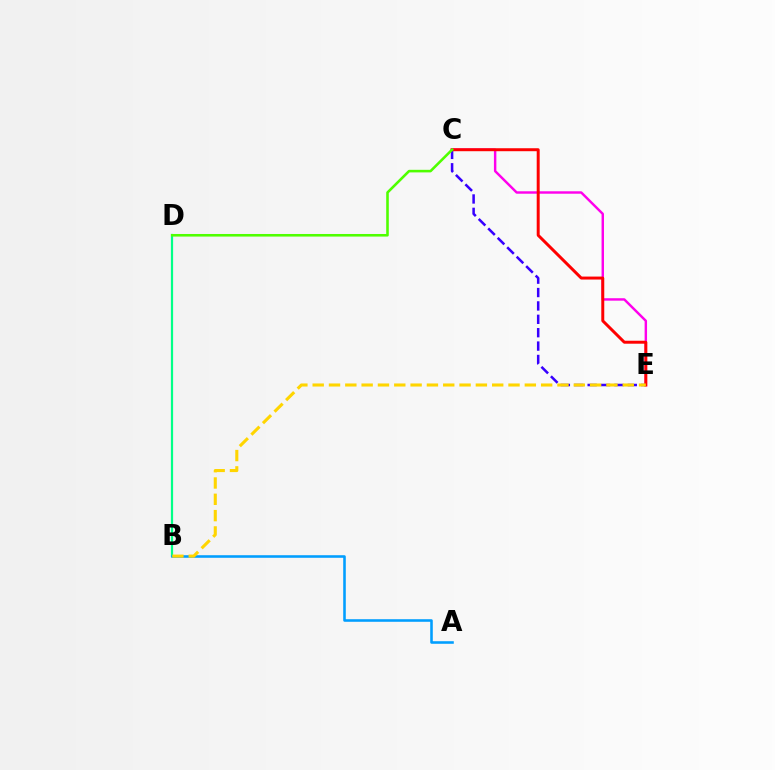{('C', 'E'): [{'color': '#3700ff', 'line_style': 'dashed', 'thickness': 1.82}, {'color': '#ff00ed', 'line_style': 'solid', 'thickness': 1.76}, {'color': '#ff0000', 'line_style': 'solid', 'thickness': 2.14}], ('B', 'D'): [{'color': '#00ff86', 'line_style': 'solid', 'thickness': 1.6}], ('C', 'D'): [{'color': '#4fff00', 'line_style': 'solid', 'thickness': 1.86}], ('A', 'B'): [{'color': '#009eff', 'line_style': 'solid', 'thickness': 1.85}], ('B', 'E'): [{'color': '#ffd500', 'line_style': 'dashed', 'thickness': 2.22}]}